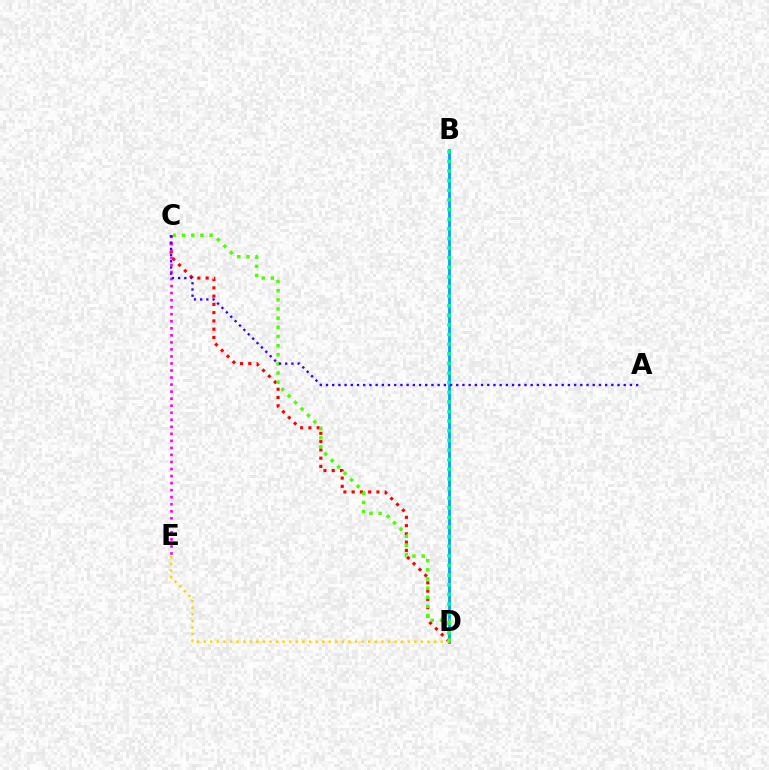{('C', 'D'): [{'color': '#ff0000', 'line_style': 'dotted', 'thickness': 2.25}, {'color': '#4fff00', 'line_style': 'dotted', 'thickness': 2.49}], ('B', 'D'): [{'color': '#009eff', 'line_style': 'solid', 'thickness': 1.98}, {'color': '#00ff86', 'line_style': 'dotted', 'thickness': 2.61}], ('D', 'E'): [{'color': '#ffd500', 'line_style': 'dotted', 'thickness': 1.79}], ('C', 'E'): [{'color': '#ff00ed', 'line_style': 'dotted', 'thickness': 1.91}], ('A', 'C'): [{'color': '#3700ff', 'line_style': 'dotted', 'thickness': 1.69}]}